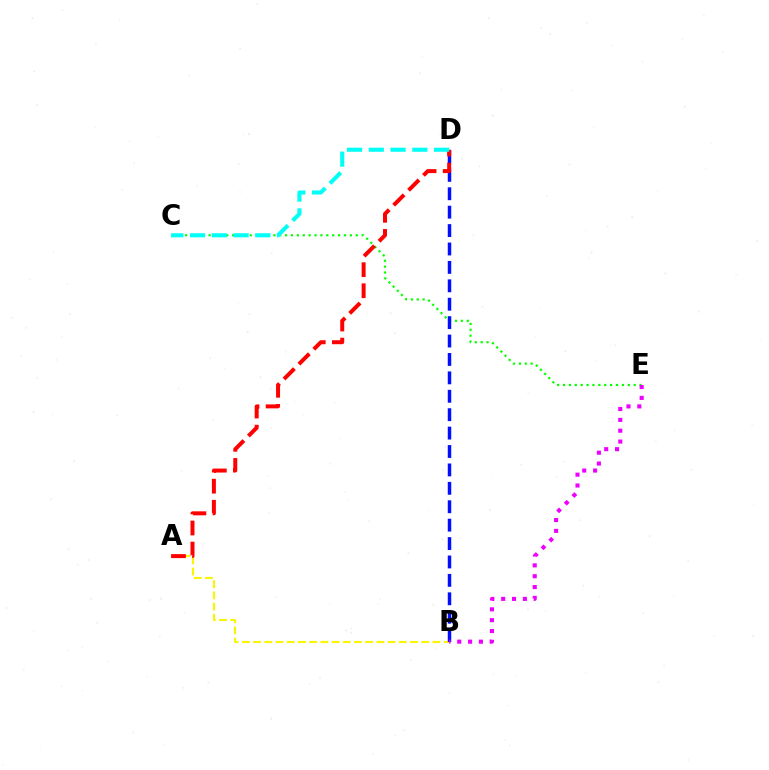{('A', 'B'): [{'color': '#fcf500', 'line_style': 'dashed', 'thickness': 1.52}], ('C', 'E'): [{'color': '#08ff00', 'line_style': 'dotted', 'thickness': 1.6}], ('B', 'D'): [{'color': '#0010ff', 'line_style': 'dashed', 'thickness': 2.5}], ('A', 'D'): [{'color': '#ff0000', 'line_style': 'dashed', 'thickness': 2.86}], ('B', 'E'): [{'color': '#ee00ff', 'line_style': 'dotted', 'thickness': 2.95}], ('C', 'D'): [{'color': '#00fff6', 'line_style': 'dashed', 'thickness': 2.95}]}